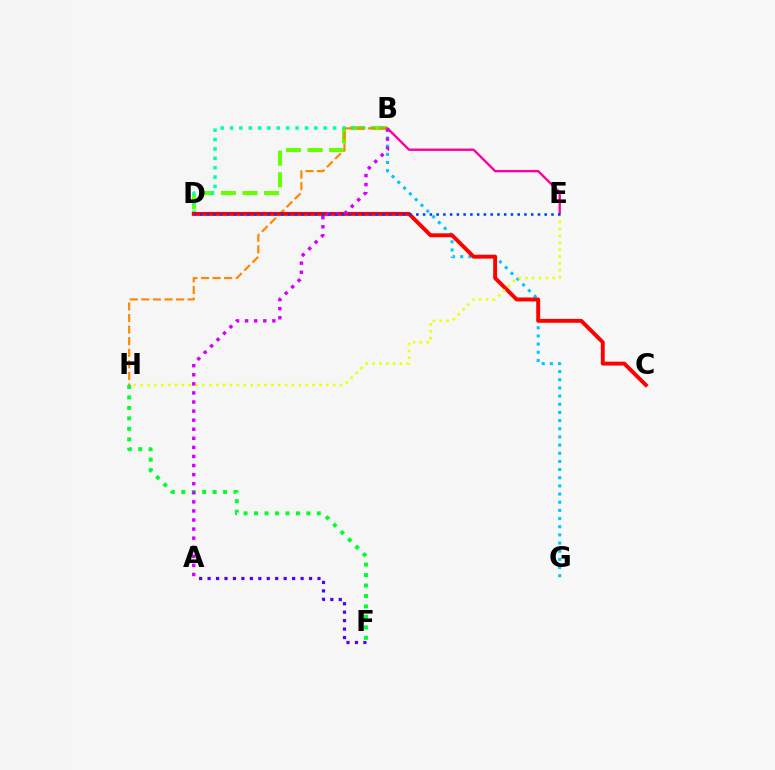{('B', 'D'): [{'color': '#66ff00', 'line_style': 'dashed', 'thickness': 2.94}, {'color': '#00ffaf', 'line_style': 'dotted', 'thickness': 2.54}], ('B', 'G'): [{'color': '#00c7ff', 'line_style': 'dotted', 'thickness': 2.22}], ('A', 'F'): [{'color': '#4f00ff', 'line_style': 'dotted', 'thickness': 2.3}], ('F', 'H'): [{'color': '#00ff27', 'line_style': 'dotted', 'thickness': 2.84}], ('B', 'E'): [{'color': '#ff00a0', 'line_style': 'solid', 'thickness': 1.69}], ('B', 'H'): [{'color': '#ff8800', 'line_style': 'dashed', 'thickness': 1.57}], ('C', 'D'): [{'color': '#ff0000', 'line_style': 'solid', 'thickness': 2.82}], ('E', 'H'): [{'color': '#eeff00', 'line_style': 'dotted', 'thickness': 1.87}], ('A', 'B'): [{'color': '#d600ff', 'line_style': 'dotted', 'thickness': 2.47}], ('D', 'E'): [{'color': '#003fff', 'line_style': 'dotted', 'thickness': 1.84}]}